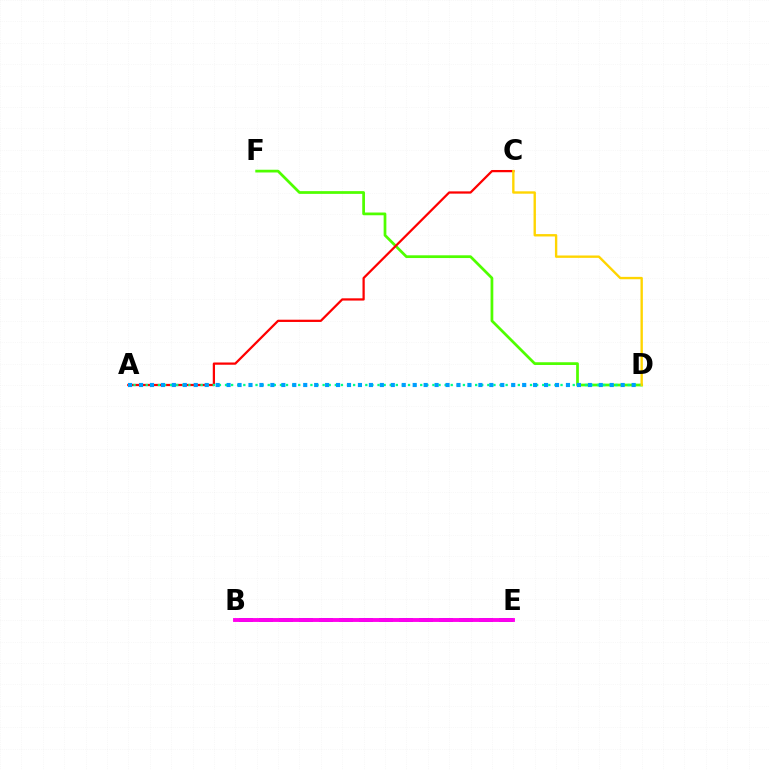{('D', 'F'): [{'color': '#4fff00', 'line_style': 'solid', 'thickness': 1.97}], ('A', 'C'): [{'color': '#ff0000', 'line_style': 'solid', 'thickness': 1.62}], ('A', 'D'): [{'color': '#00ff86', 'line_style': 'dotted', 'thickness': 1.66}, {'color': '#009eff', 'line_style': 'dotted', 'thickness': 2.97}], ('B', 'E'): [{'color': '#3700ff', 'line_style': 'dashed', 'thickness': 2.72}, {'color': '#ff00ed', 'line_style': 'solid', 'thickness': 2.78}], ('C', 'D'): [{'color': '#ffd500', 'line_style': 'solid', 'thickness': 1.71}]}